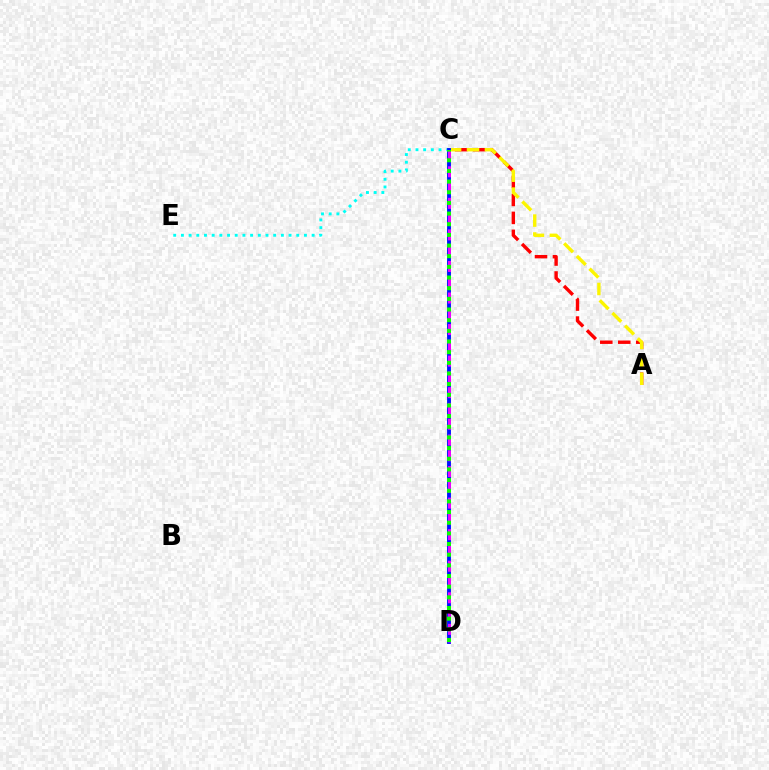{('C', 'E'): [{'color': '#00fff6', 'line_style': 'dotted', 'thickness': 2.09}], ('A', 'C'): [{'color': '#ff0000', 'line_style': 'dashed', 'thickness': 2.44}, {'color': '#fcf500', 'line_style': 'dashed', 'thickness': 2.43}], ('C', 'D'): [{'color': '#0010ff', 'line_style': 'solid', 'thickness': 2.79}, {'color': '#ee00ff', 'line_style': 'dashed', 'thickness': 2.14}, {'color': '#08ff00', 'line_style': 'dotted', 'thickness': 2.9}]}